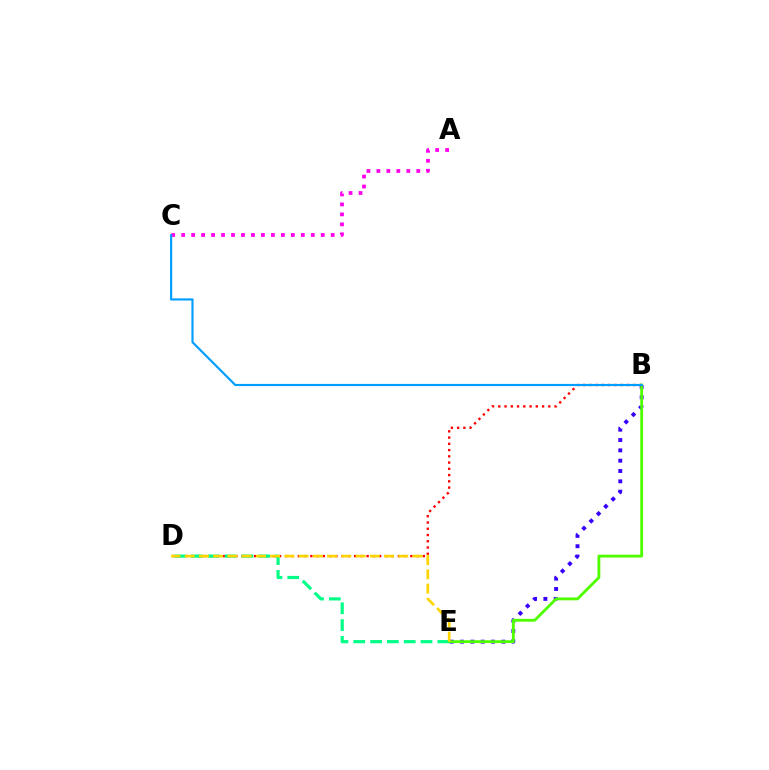{('B', 'E'): [{'color': '#3700ff', 'line_style': 'dotted', 'thickness': 2.81}, {'color': '#4fff00', 'line_style': 'solid', 'thickness': 2.05}], ('A', 'C'): [{'color': '#ff00ed', 'line_style': 'dotted', 'thickness': 2.71}], ('B', 'D'): [{'color': '#ff0000', 'line_style': 'dotted', 'thickness': 1.7}], ('D', 'E'): [{'color': '#00ff86', 'line_style': 'dashed', 'thickness': 2.28}, {'color': '#ffd500', 'line_style': 'dashed', 'thickness': 1.93}], ('B', 'C'): [{'color': '#009eff', 'line_style': 'solid', 'thickness': 1.55}]}